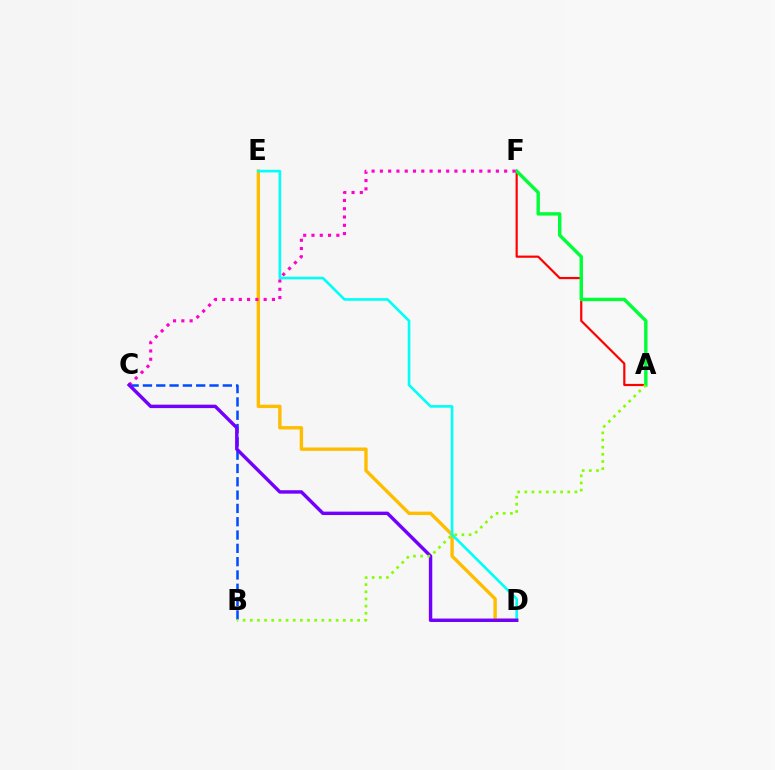{('A', 'F'): [{'color': '#ff0000', 'line_style': 'solid', 'thickness': 1.57}, {'color': '#00ff39', 'line_style': 'solid', 'thickness': 2.46}], ('D', 'E'): [{'color': '#ffbd00', 'line_style': 'solid', 'thickness': 2.43}, {'color': '#00fff6', 'line_style': 'solid', 'thickness': 1.89}], ('B', 'C'): [{'color': '#004bff', 'line_style': 'dashed', 'thickness': 1.81}], ('C', 'F'): [{'color': '#ff00cf', 'line_style': 'dotted', 'thickness': 2.25}], ('C', 'D'): [{'color': '#7200ff', 'line_style': 'solid', 'thickness': 2.46}], ('A', 'B'): [{'color': '#84ff00', 'line_style': 'dotted', 'thickness': 1.95}]}